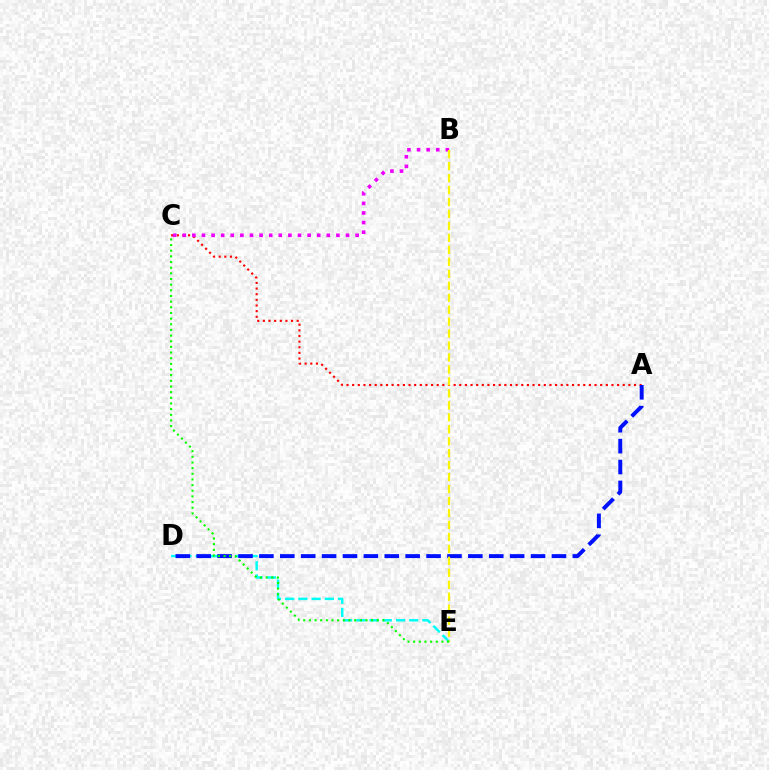{('A', 'C'): [{'color': '#ff0000', 'line_style': 'dotted', 'thickness': 1.53}], ('D', 'E'): [{'color': '#00fff6', 'line_style': 'dashed', 'thickness': 1.8}], ('B', 'C'): [{'color': '#ee00ff', 'line_style': 'dotted', 'thickness': 2.61}], ('A', 'D'): [{'color': '#0010ff', 'line_style': 'dashed', 'thickness': 2.84}], ('B', 'E'): [{'color': '#fcf500', 'line_style': 'dashed', 'thickness': 1.62}], ('C', 'E'): [{'color': '#08ff00', 'line_style': 'dotted', 'thickness': 1.54}]}